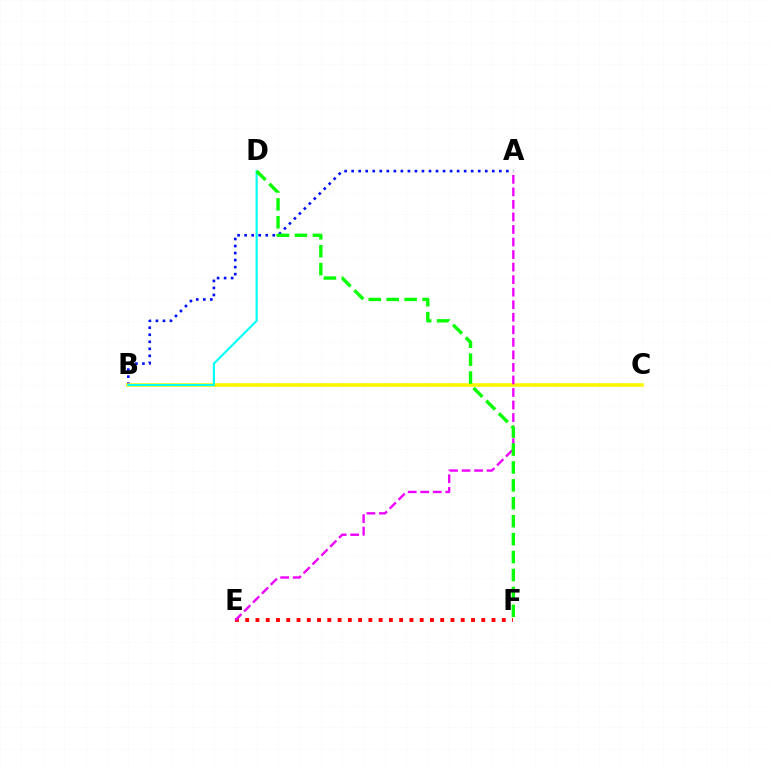{('E', 'F'): [{'color': '#ff0000', 'line_style': 'dotted', 'thickness': 2.79}], ('A', 'B'): [{'color': '#0010ff', 'line_style': 'dotted', 'thickness': 1.91}], ('B', 'C'): [{'color': '#fcf500', 'line_style': 'solid', 'thickness': 2.56}], ('A', 'E'): [{'color': '#ee00ff', 'line_style': 'dashed', 'thickness': 1.7}], ('B', 'D'): [{'color': '#00fff6', 'line_style': 'solid', 'thickness': 1.54}], ('D', 'F'): [{'color': '#08ff00', 'line_style': 'dashed', 'thickness': 2.44}]}